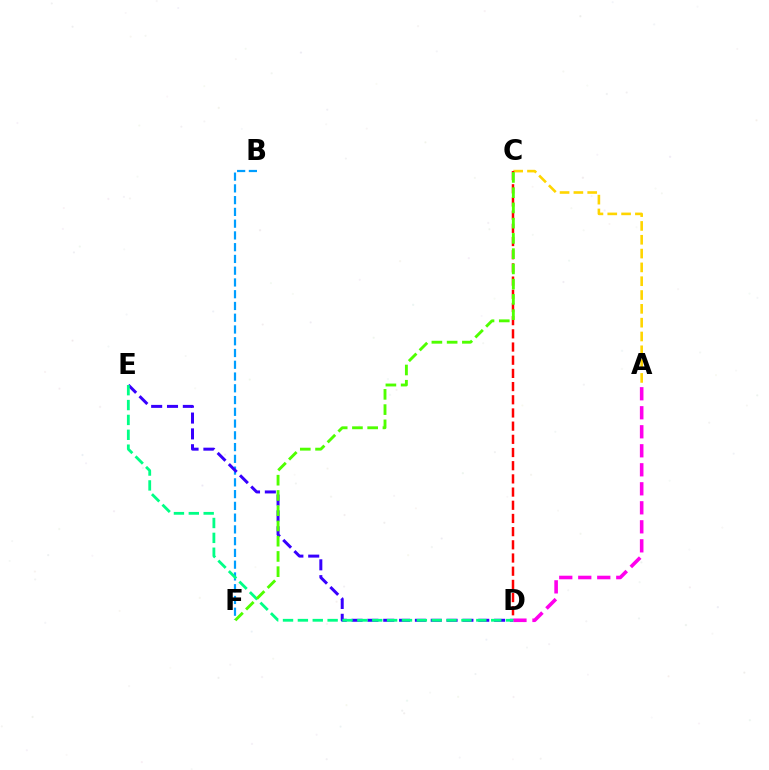{('A', 'C'): [{'color': '#ffd500', 'line_style': 'dashed', 'thickness': 1.88}], ('B', 'F'): [{'color': '#009eff', 'line_style': 'dashed', 'thickness': 1.6}], ('C', 'D'): [{'color': '#ff0000', 'line_style': 'dashed', 'thickness': 1.79}], ('D', 'E'): [{'color': '#3700ff', 'line_style': 'dashed', 'thickness': 2.15}, {'color': '#00ff86', 'line_style': 'dashed', 'thickness': 2.02}], ('A', 'D'): [{'color': '#ff00ed', 'line_style': 'dashed', 'thickness': 2.58}], ('C', 'F'): [{'color': '#4fff00', 'line_style': 'dashed', 'thickness': 2.07}]}